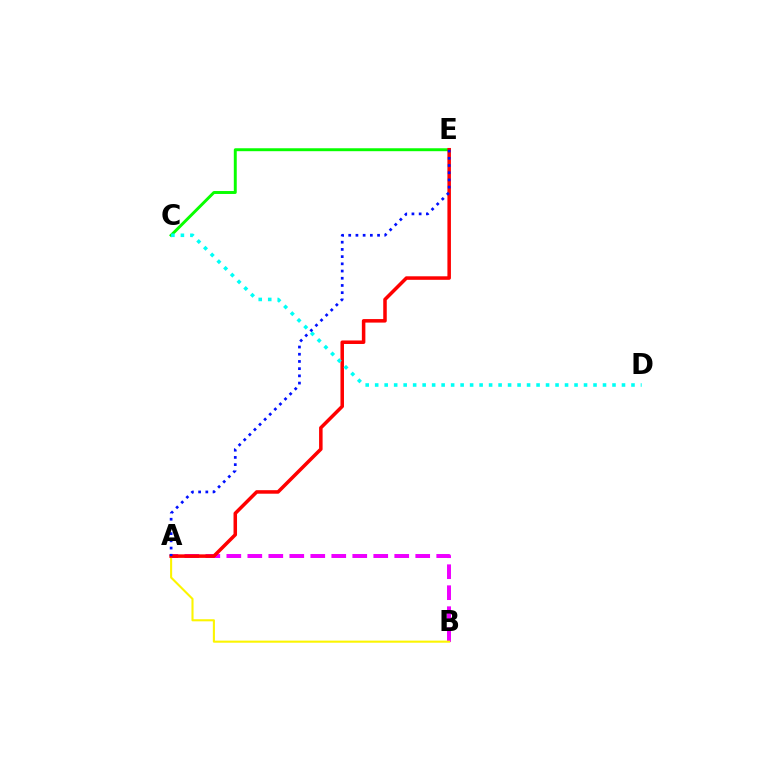{('A', 'B'): [{'color': '#ee00ff', 'line_style': 'dashed', 'thickness': 2.85}, {'color': '#fcf500', 'line_style': 'solid', 'thickness': 1.51}], ('C', 'E'): [{'color': '#08ff00', 'line_style': 'solid', 'thickness': 2.12}], ('A', 'E'): [{'color': '#ff0000', 'line_style': 'solid', 'thickness': 2.53}, {'color': '#0010ff', 'line_style': 'dotted', 'thickness': 1.96}], ('C', 'D'): [{'color': '#00fff6', 'line_style': 'dotted', 'thickness': 2.58}]}